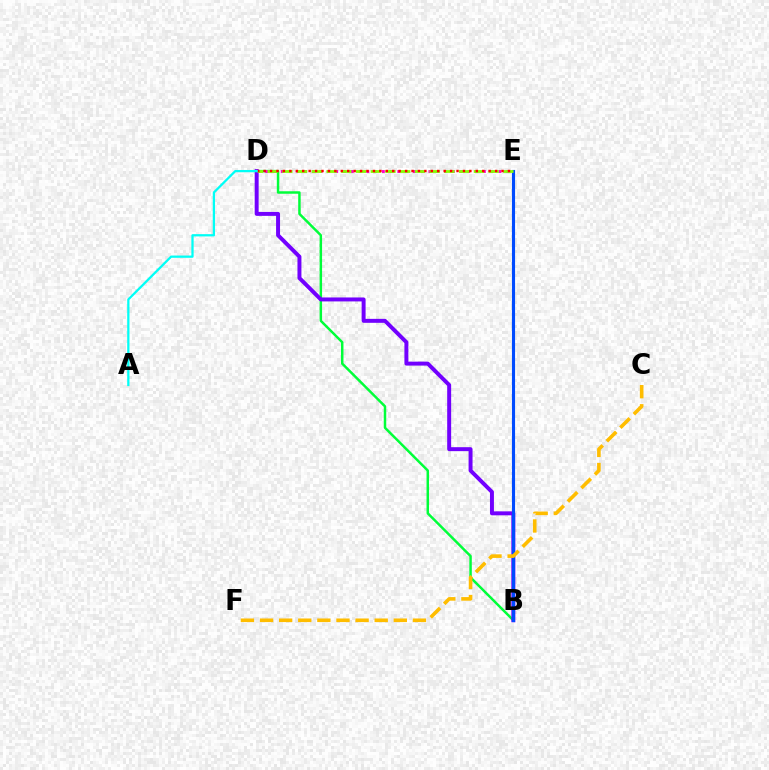{('B', 'D'): [{'color': '#00ff39', 'line_style': 'solid', 'thickness': 1.78}, {'color': '#7200ff', 'line_style': 'solid', 'thickness': 2.85}], ('D', 'E'): [{'color': '#ff00cf', 'line_style': 'dotted', 'thickness': 2.11}, {'color': '#84ff00', 'line_style': 'dashed', 'thickness': 2.0}, {'color': '#ff0000', 'line_style': 'dotted', 'thickness': 1.75}], ('B', 'E'): [{'color': '#004bff', 'line_style': 'solid', 'thickness': 2.24}], ('C', 'F'): [{'color': '#ffbd00', 'line_style': 'dashed', 'thickness': 2.6}], ('A', 'D'): [{'color': '#00fff6', 'line_style': 'solid', 'thickness': 1.63}]}